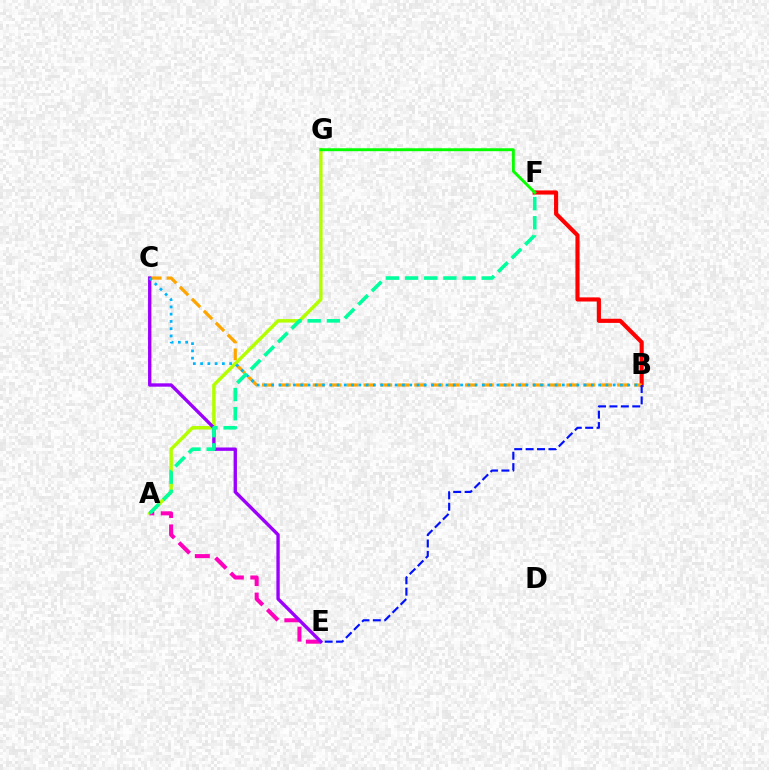{('A', 'G'): [{'color': '#b3ff00', 'line_style': 'solid', 'thickness': 2.51}], ('B', 'F'): [{'color': '#ff0000', 'line_style': 'solid', 'thickness': 2.98}], ('A', 'E'): [{'color': '#ff00bd', 'line_style': 'dashed', 'thickness': 2.91}], ('B', 'C'): [{'color': '#ffa500', 'line_style': 'dashed', 'thickness': 2.3}, {'color': '#00b5ff', 'line_style': 'dotted', 'thickness': 1.97}], ('C', 'E'): [{'color': '#9b00ff', 'line_style': 'solid', 'thickness': 2.41}], ('B', 'E'): [{'color': '#0010ff', 'line_style': 'dashed', 'thickness': 1.55}], ('F', 'G'): [{'color': '#08ff00', 'line_style': 'solid', 'thickness': 2.11}], ('A', 'F'): [{'color': '#00ff9d', 'line_style': 'dashed', 'thickness': 2.61}]}